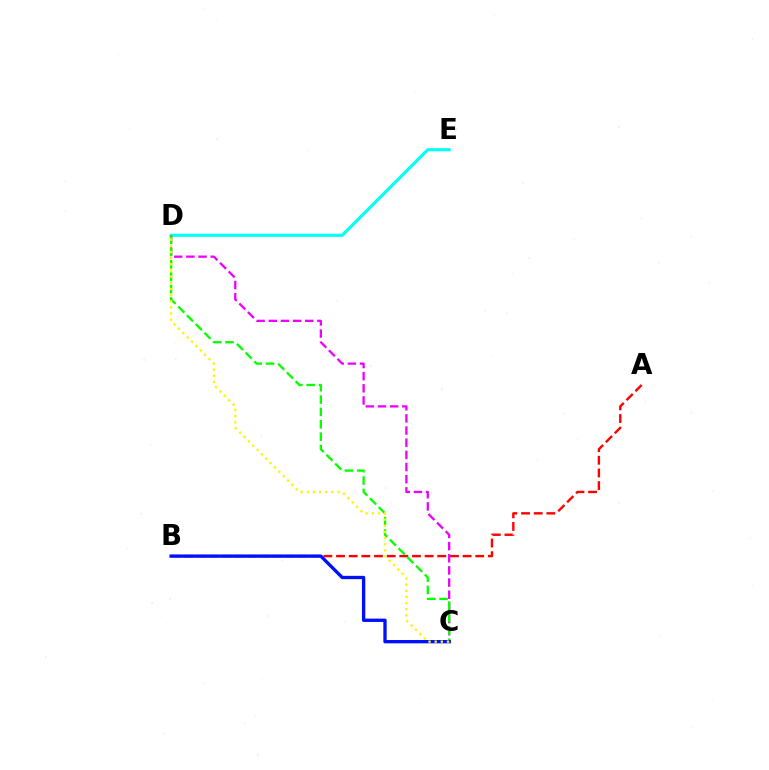{('D', 'E'): [{'color': '#00fff6', 'line_style': 'solid', 'thickness': 2.24}], ('A', 'B'): [{'color': '#ff0000', 'line_style': 'dashed', 'thickness': 1.72}], ('C', 'D'): [{'color': '#ee00ff', 'line_style': 'dashed', 'thickness': 1.65}, {'color': '#08ff00', 'line_style': 'dashed', 'thickness': 1.68}, {'color': '#fcf500', 'line_style': 'dotted', 'thickness': 1.67}], ('B', 'C'): [{'color': '#0010ff', 'line_style': 'solid', 'thickness': 2.4}]}